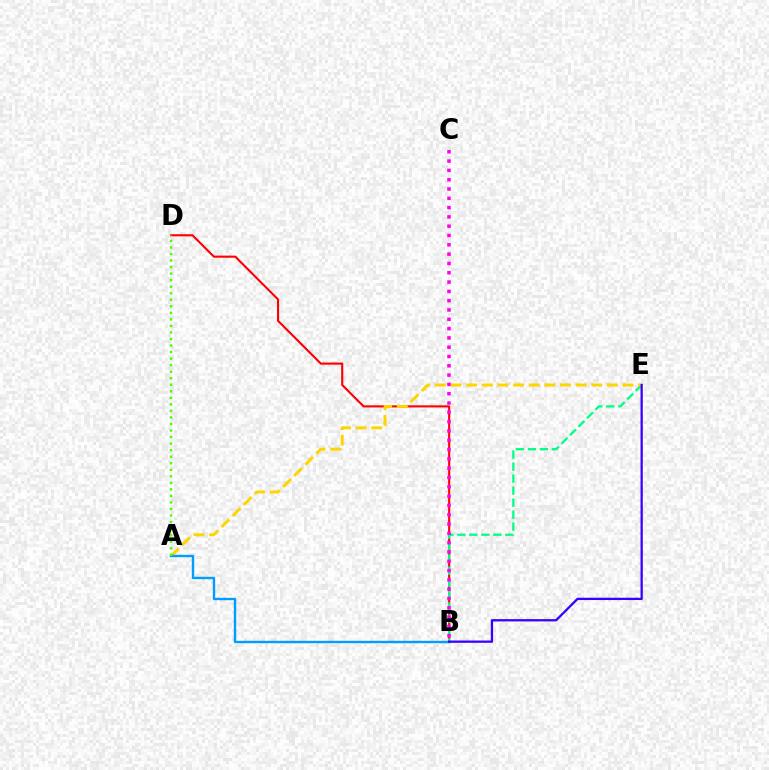{('B', 'D'): [{'color': '#ff0000', 'line_style': 'solid', 'thickness': 1.51}], ('B', 'E'): [{'color': '#00ff86', 'line_style': 'dashed', 'thickness': 1.63}, {'color': '#3700ff', 'line_style': 'solid', 'thickness': 1.64}], ('A', 'E'): [{'color': '#ffd500', 'line_style': 'dashed', 'thickness': 2.12}], ('A', 'B'): [{'color': '#009eff', 'line_style': 'solid', 'thickness': 1.72}], ('A', 'D'): [{'color': '#4fff00', 'line_style': 'dotted', 'thickness': 1.78}], ('B', 'C'): [{'color': '#ff00ed', 'line_style': 'dotted', 'thickness': 2.53}]}